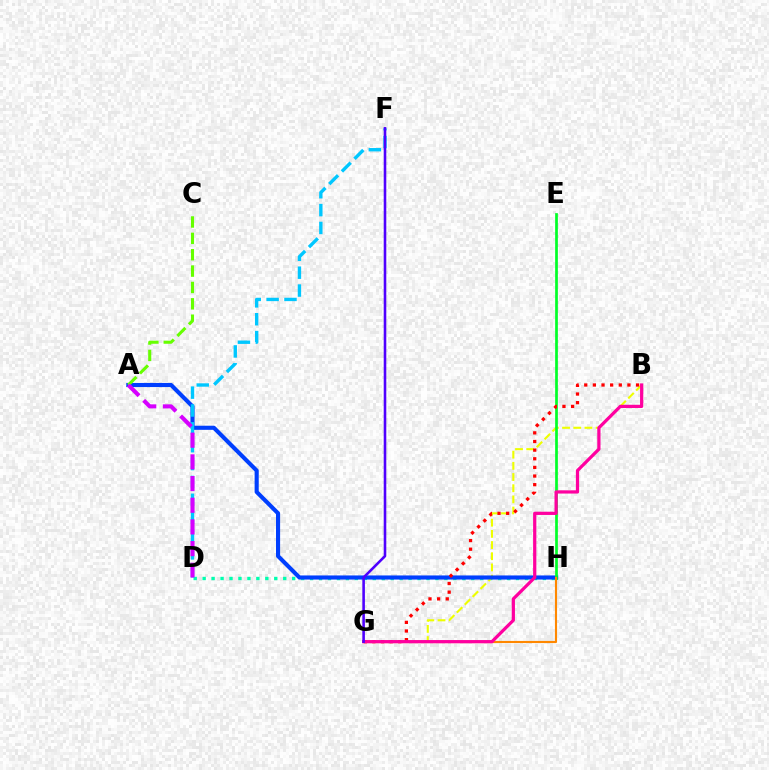{('D', 'H'): [{'color': '#00ffaf', 'line_style': 'dotted', 'thickness': 2.43}], ('B', 'G'): [{'color': '#eeff00', 'line_style': 'dashed', 'thickness': 1.52}, {'color': '#ff0000', 'line_style': 'dotted', 'thickness': 2.35}, {'color': '#ff00a0', 'line_style': 'solid', 'thickness': 2.33}], ('A', 'H'): [{'color': '#003fff', 'line_style': 'solid', 'thickness': 2.96}], ('D', 'F'): [{'color': '#00c7ff', 'line_style': 'dashed', 'thickness': 2.43}], ('E', 'H'): [{'color': '#00ff27', 'line_style': 'solid', 'thickness': 1.95}], ('G', 'H'): [{'color': '#ff8800', 'line_style': 'solid', 'thickness': 1.53}], ('A', 'C'): [{'color': '#66ff00', 'line_style': 'dashed', 'thickness': 2.22}], ('A', 'D'): [{'color': '#d600ff', 'line_style': 'dashed', 'thickness': 2.95}], ('F', 'G'): [{'color': '#4f00ff', 'line_style': 'solid', 'thickness': 1.86}]}